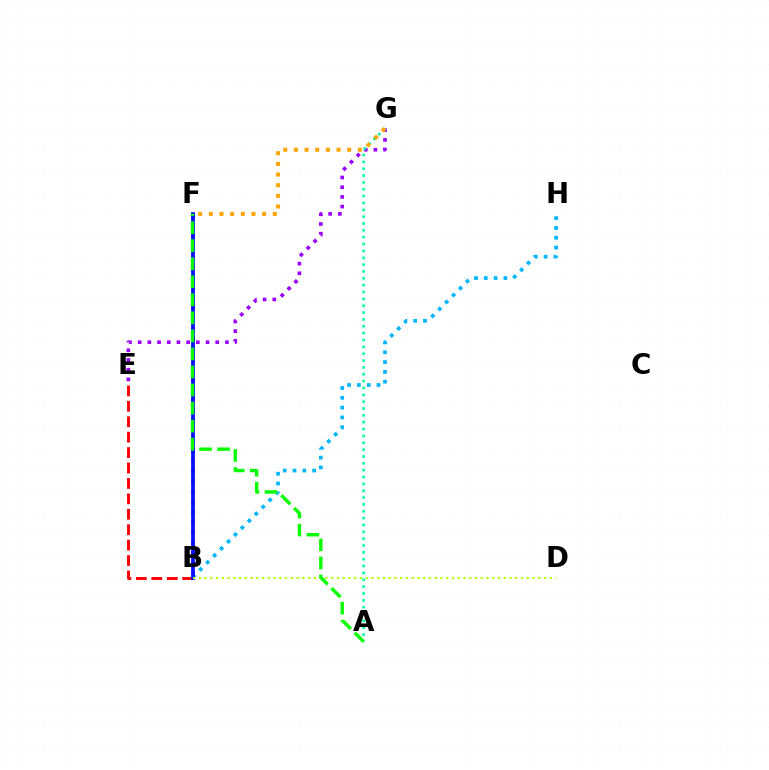{('B', 'F'): [{'color': '#ff00bd', 'line_style': 'dotted', 'thickness': 2.77}, {'color': '#0010ff', 'line_style': 'solid', 'thickness': 2.68}], ('B', 'H'): [{'color': '#00b5ff', 'line_style': 'dotted', 'thickness': 2.67}], ('E', 'G'): [{'color': '#9b00ff', 'line_style': 'dotted', 'thickness': 2.63}], ('B', 'E'): [{'color': '#ff0000', 'line_style': 'dashed', 'thickness': 2.1}], ('A', 'G'): [{'color': '#00ff9d', 'line_style': 'dotted', 'thickness': 1.86}], ('B', 'D'): [{'color': '#b3ff00', 'line_style': 'dotted', 'thickness': 1.56}], ('A', 'F'): [{'color': '#08ff00', 'line_style': 'dashed', 'thickness': 2.45}], ('F', 'G'): [{'color': '#ffa500', 'line_style': 'dotted', 'thickness': 2.9}]}